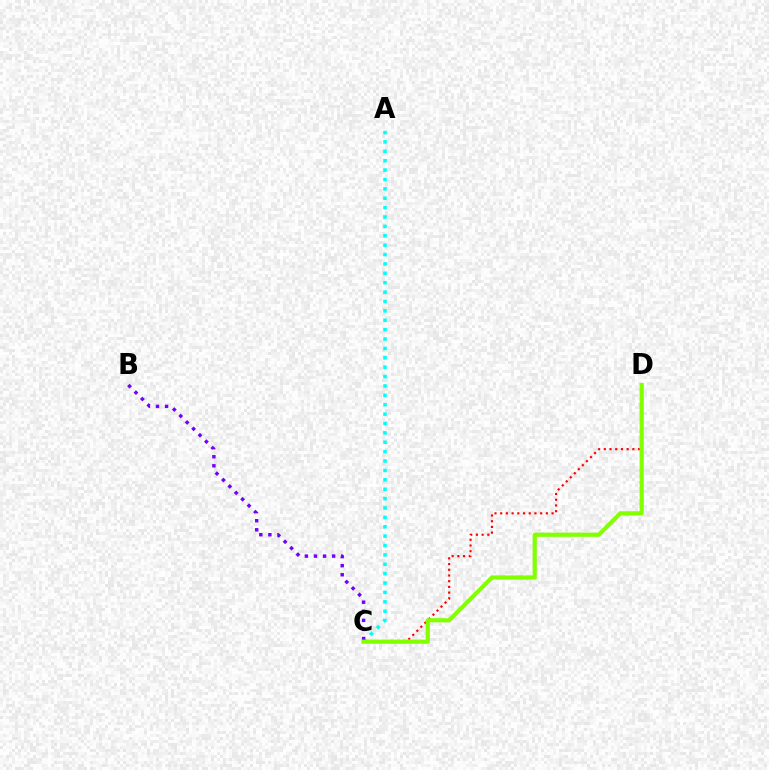{('C', 'D'): [{'color': '#ff0000', 'line_style': 'dotted', 'thickness': 1.55}, {'color': '#84ff00', 'line_style': 'solid', 'thickness': 3.0}], ('A', 'C'): [{'color': '#00fff6', 'line_style': 'dotted', 'thickness': 2.55}], ('B', 'C'): [{'color': '#7200ff', 'line_style': 'dotted', 'thickness': 2.47}]}